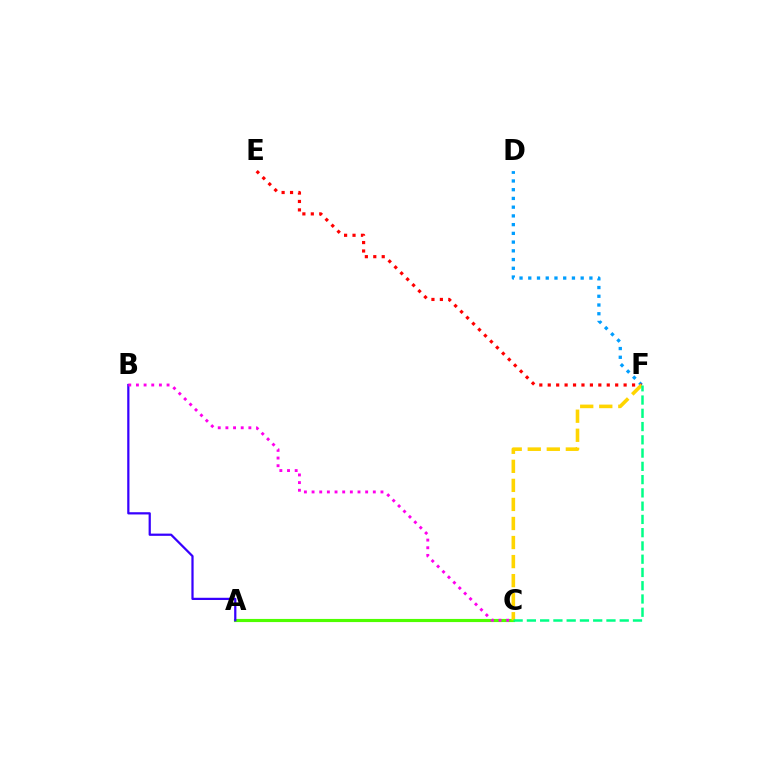{('A', 'C'): [{'color': '#4fff00', 'line_style': 'solid', 'thickness': 2.26}], ('D', 'F'): [{'color': '#009eff', 'line_style': 'dotted', 'thickness': 2.37}], ('A', 'B'): [{'color': '#3700ff', 'line_style': 'solid', 'thickness': 1.61}], ('B', 'C'): [{'color': '#ff00ed', 'line_style': 'dotted', 'thickness': 2.08}], ('E', 'F'): [{'color': '#ff0000', 'line_style': 'dotted', 'thickness': 2.29}], ('C', 'F'): [{'color': '#ffd500', 'line_style': 'dashed', 'thickness': 2.59}, {'color': '#00ff86', 'line_style': 'dashed', 'thickness': 1.8}]}